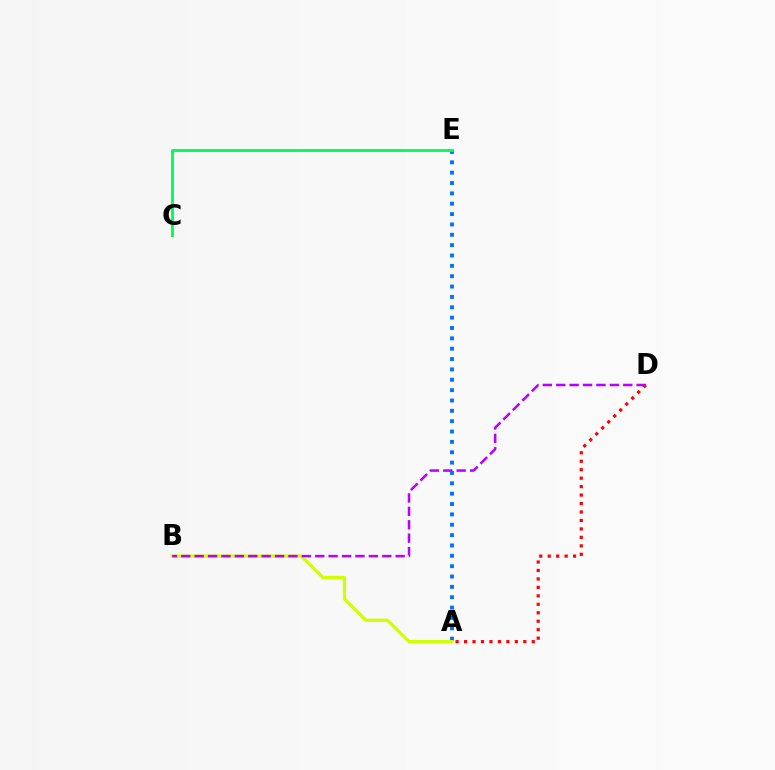{('A', 'E'): [{'color': '#0074ff', 'line_style': 'dotted', 'thickness': 2.81}], ('A', 'B'): [{'color': '#d1ff00', 'line_style': 'solid', 'thickness': 2.34}], ('C', 'E'): [{'color': '#00ff5c', 'line_style': 'solid', 'thickness': 2.12}], ('A', 'D'): [{'color': '#ff0000', 'line_style': 'dotted', 'thickness': 2.3}], ('B', 'D'): [{'color': '#b900ff', 'line_style': 'dashed', 'thickness': 1.82}]}